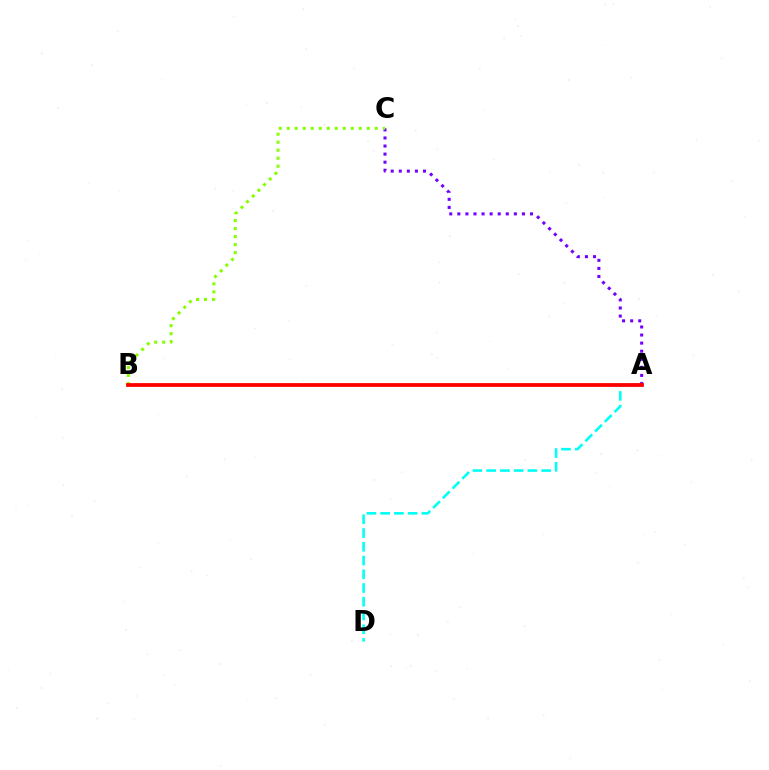{('A', 'C'): [{'color': '#7200ff', 'line_style': 'dotted', 'thickness': 2.19}], ('B', 'C'): [{'color': '#84ff00', 'line_style': 'dotted', 'thickness': 2.18}], ('A', 'D'): [{'color': '#00fff6', 'line_style': 'dashed', 'thickness': 1.87}], ('A', 'B'): [{'color': '#ff0000', 'line_style': 'solid', 'thickness': 2.73}]}